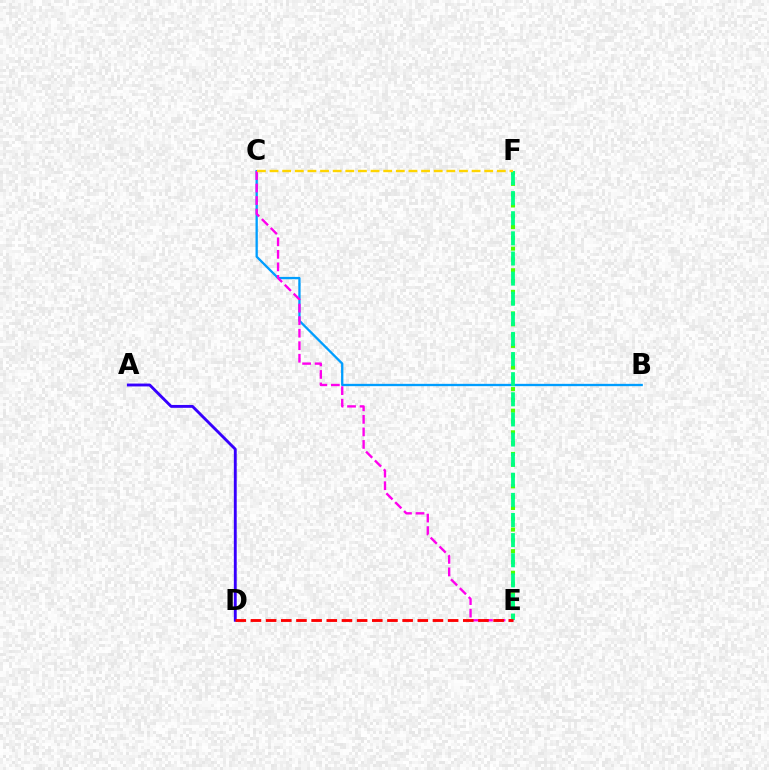{('B', 'C'): [{'color': '#009eff', 'line_style': 'solid', 'thickness': 1.67}], ('A', 'D'): [{'color': '#3700ff', 'line_style': 'solid', 'thickness': 2.07}], ('C', 'E'): [{'color': '#ff00ed', 'line_style': 'dashed', 'thickness': 1.7}], ('E', 'F'): [{'color': '#4fff00', 'line_style': 'dotted', 'thickness': 2.94}, {'color': '#00ff86', 'line_style': 'dashed', 'thickness': 2.73}], ('D', 'E'): [{'color': '#ff0000', 'line_style': 'dashed', 'thickness': 2.06}], ('C', 'F'): [{'color': '#ffd500', 'line_style': 'dashed', 'thickness': 1.72}]}